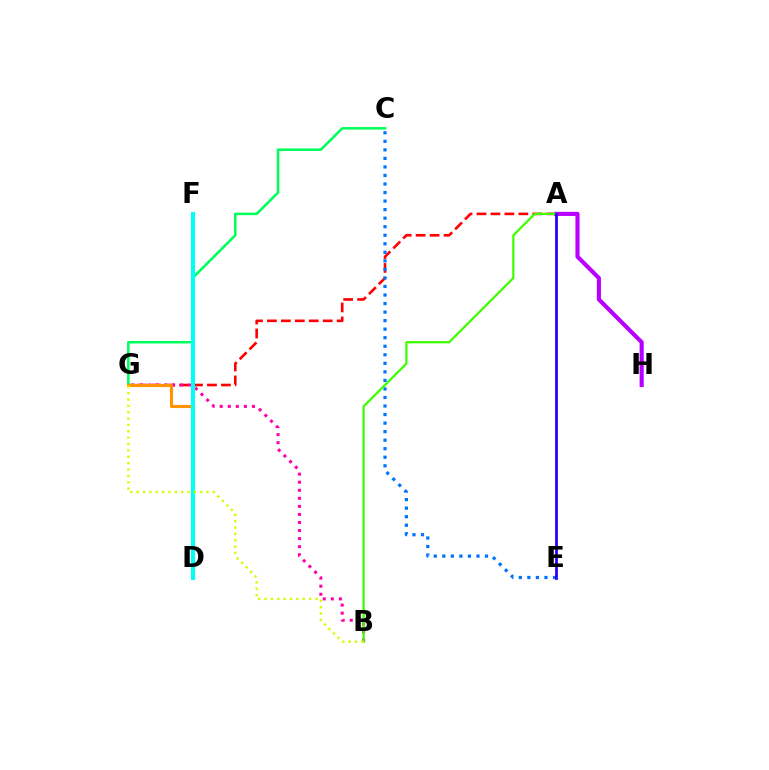{('A', 'G'): [{'color': '#ff0000', 'line_style': 'dashed', 'thickness': 1.89}], ('A', 'H'): [{'color': '#b900ff', 'line_style': 'solid', 'thickness': 2.97}], ('C', 'G'): [{'color': '#00ff5c', 'line_style': 'solid', 'thickness': 1.83}], ('B', 'G'): [{'color': '#ff00ac', 'line_style': 'dotted', 'thickness': 2.19}, {'color': '#d1ff00', 'line_style': 'dotted', 'thickness': 1.73}], ('D', 'G'): [{'color': '#ff9400', 'line_style': 'solid', 'thickness': 2.23}], ('C', 'E'): [{'color': '#0074ff', 'line_style': 'dotted', 'thickness': 2.32}], ('A', 'B'): [{'color': '#3dff00', 'line_style': 'solid', 'thickness': 1.62}], ('A', 'E'): [{'color': '#2500ff', 'line_style': 'solid', 'thickness': 1.97}], ('D', 'F'): [{'color': '#00fff6', 'line_style': 'solid', 'thickness': 2.91}]}